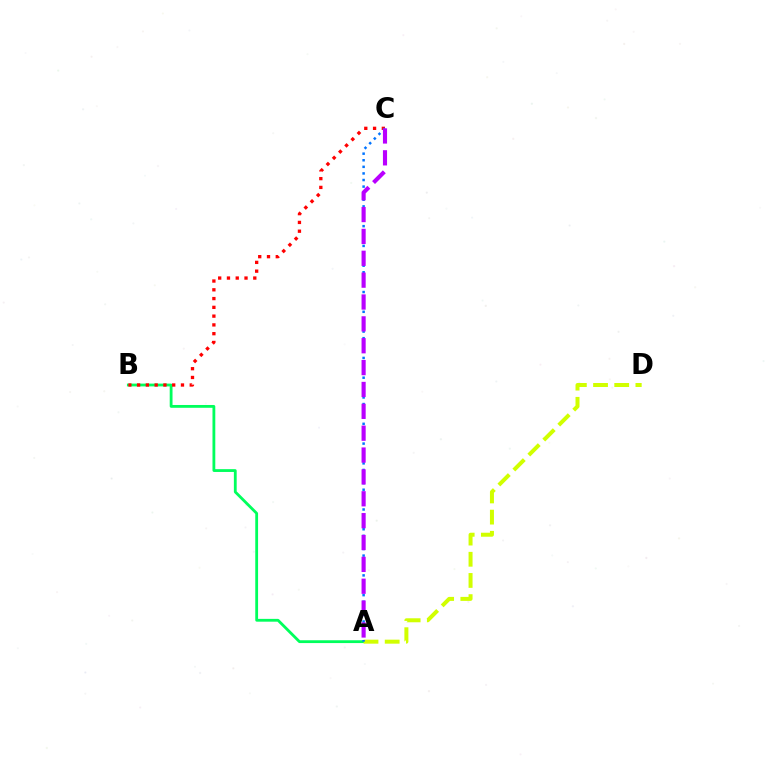{('A', 'B'): [{'color': '#00ff5c', 'line_style': 'solid', 'thickness': 2.02}], ('A', 'D'): [{'color': '#d1ff00', 'line_style': 'dashed', 'thickness': 2.88}], ('B', 'C'): [{'color': '#ff0000', 'line_style': 'dotted', 'thickness': 2.38}], ('A', 'C'): [{'color': '#0074ff', 'line_style': 'dotted', 'thickness': 1.79}, {'color': '#b900ff', 'line_style': 'dashed', 'thickness': 2.97}]}